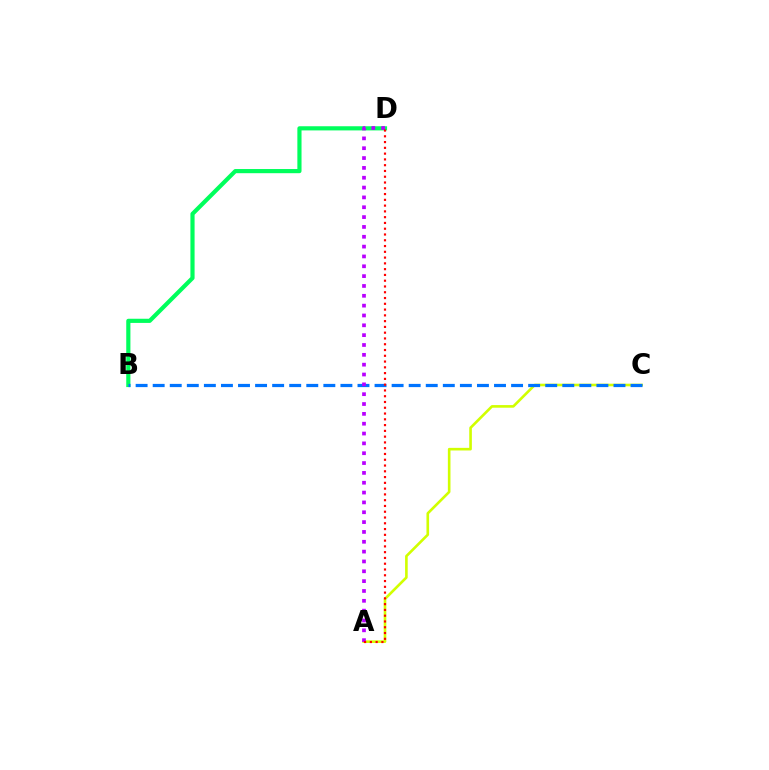{('A', 'C'): [{'color': '#d1ff00', 'line_style': 'solid', 'thickness': 1.89}], ('B', 'D'): [{'color': '#00ff5c', 'line_style': 'solid', 'thickness': 3.0}], ('B', 'C'): [{'color': '#0074ff', 'line_style': 'dashed', 'thickness': 2.32}], ('A', 'D'): [{'color': '#b900ff', 'line_style': 'dotted', 'thickness': 2.67}, {'color': '#ff0000', 'line_style': 'dotted', 'thickness': 1.57}]}